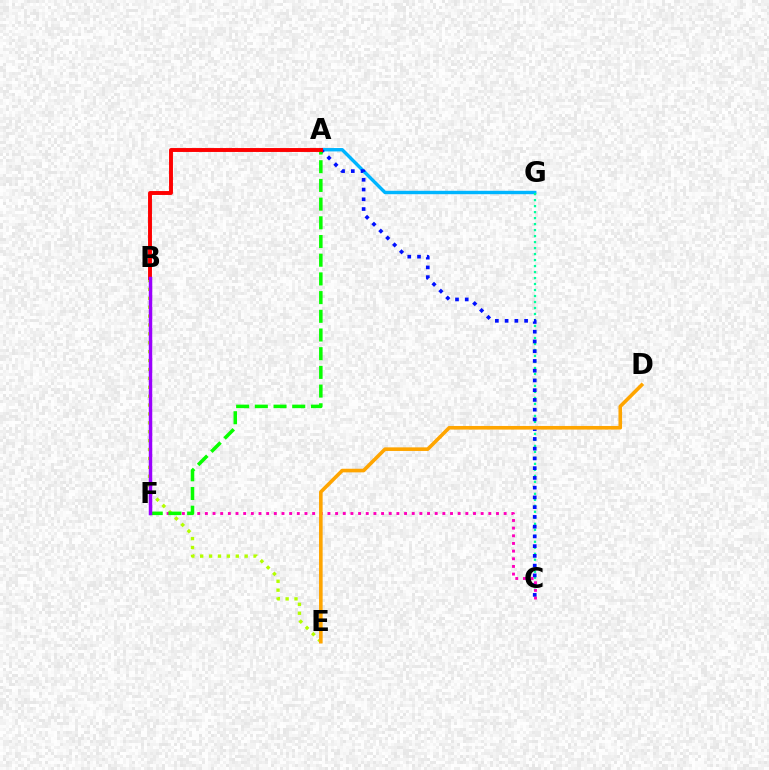{('A', 'G'): [{'color': '#00b5ff', 'line_style': 'solid', 'thickness': 2.45}], ('C', 'G'): [{'color': '#00ff9d', 'line_style': 'dotted', 'thickness': 1.63}], ('B', 'E'): [{'color': '#b3ff00', 'line_style': 'dotted', 'thickness': 2.42}], ('A', 'C'): [{'color': '#0010ff', 'line_style': 'dotted', 'thickness': 2.65}], ('C', 'F'): [{'color': '#ff00bd', 'line_style': 'dotted', 'thickness': 2.08}], ('A', 'F'): [{'color': '#08ff00', 'line_style': 'dashed', 'thickness': 2.54}], ('A', 'B'): [{'color': '#ff0000', 'line_style': 'solid', 'thickness': 2.82}], ('B', 'F'): [{'color': '#9b00ff', 'line_style': 'solid', 'thickness': 2.5}], ('D', 'E'): [{'color': '#ffa500', 'line_style': 'solid', 'thickness': 2.6}]}